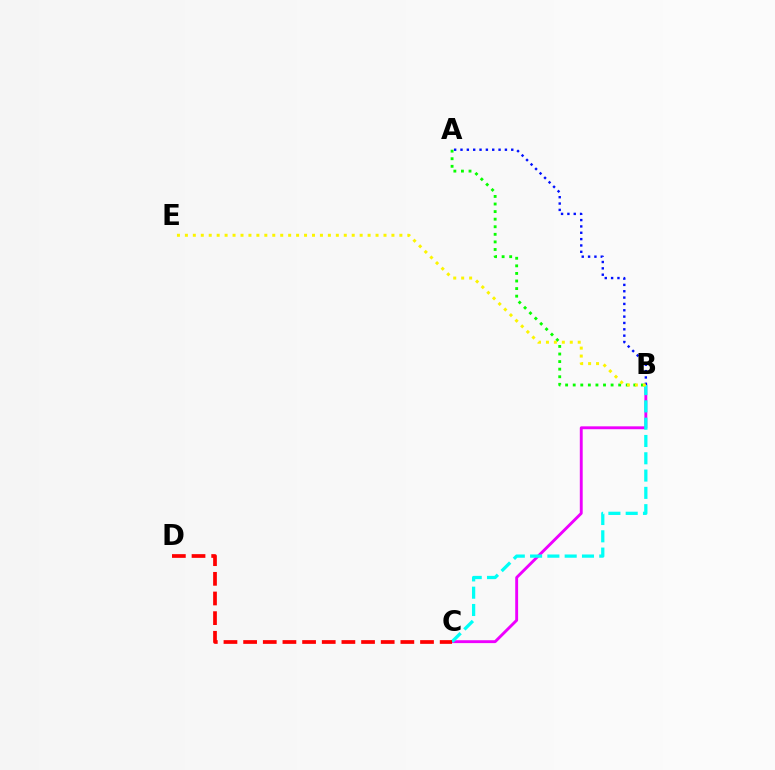{('B', 'C'): [{'color': '#ee00ff', 'line_style': 'solid', 'thickness': 2.08}, {'color': '#00fff6', 'line_style': 'dashed', 'thickness': 2.35}], ('A', 'B'): [{'color': '#08ff00', 'line_style': 'dotted', 'thickness': 2.06}, {'color': '#0010ff', 'line_style': 'dotted', 'thickness': 1.72}], ('C', 'D'): [{'color': '#ff0000', 'line_style': 'dashed', 'thickness': 2.67}], ('B', 'E'): [{'color': '#fcf500', 'line_style': 'dotted', 'thickness': 2.16}]}